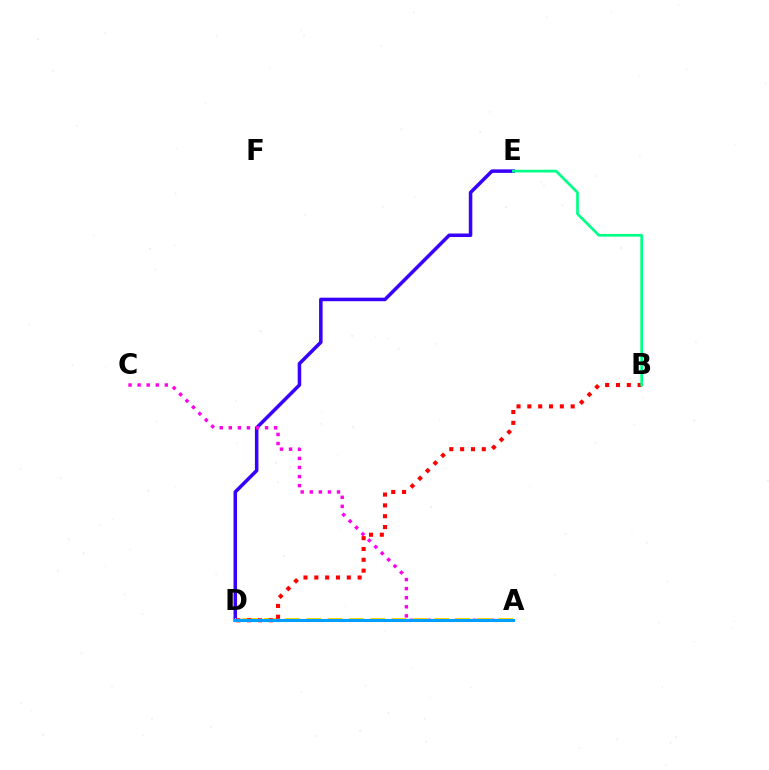{('D', 'E'): [{'color': '#3700ff', 'line_style': 'solid', 'thickness': 2.54}], ('A', 'C'): [{'color': '#ff00ed', 'line_style': 'dotted', 'thickness': 2.47}], ('A', 'D'): [{'color': '#ffd500', 'line_style': 'dashed', 'thickness': 2.89}, {'color': '#4fff00', 'line_style': 'solid', 'thickness': 2.13}, {'color': '#009eff', 'line_style': 'solid', 'thickness': 2.21}], ('B', 'D'): [{'color': '#ff0000', 'line_style': 'dotted', 'thickness': 2.94}], ('B', 'E'): [{'color': '#00ff86', 'line_style': 'solid', 'thickness': 1.94}]}